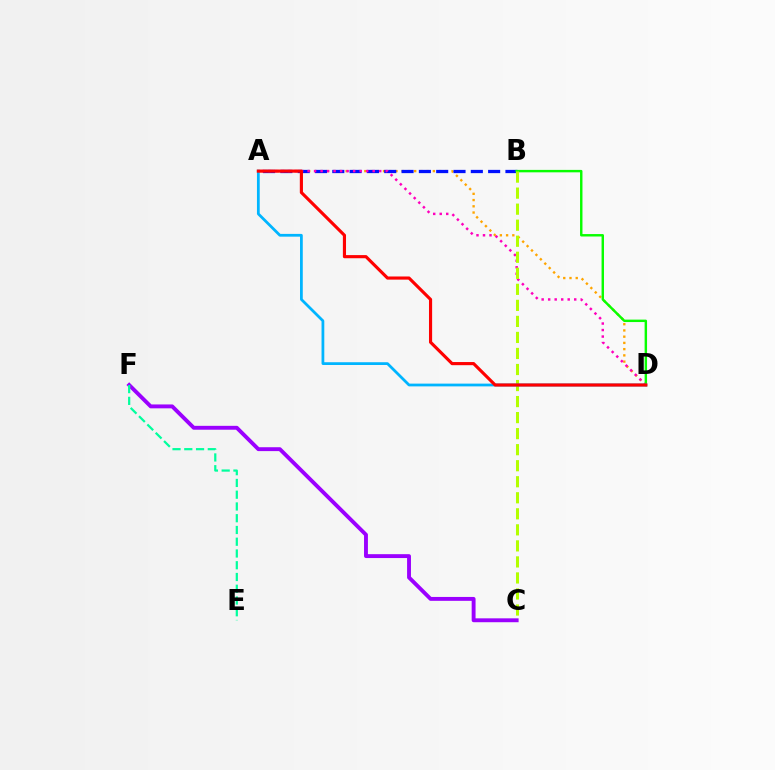{('A', 'D'): [{'color': '#ffa500', 'line_style': 'dotted', 'thickness': 1.69}, {'color': '#ff00bd', 'line_style': 'dotted', 'thickness': 1.77}, {'color': '#00b5ff', 'line_style': 'solid', 'thickness': 1.99}, {'color': '#ff0000', 'line_style': 'solid', 'thickness': 2.26}], ('C', 'F'): [{'color': '#9b00ff', 'line_style': 'solid', 'thickness': 2.8}], ('A', 'B'): [{'color': '#0010ff', 'line_style': 'dashed', 'thickness': 2.35}], ('B', 'D'): [{'color': '#08ff00', 'line_style': 'solid', 'thickness': 1.75}], ('E', 'F'): [{'color': '#00ff9d', 'line_style': 'dashed', 'thickness': 1.6}], ('B', 'C'): [{'color': '#b3ff00', 'line_style': 'dashed', 'thickness': 2.18}]}